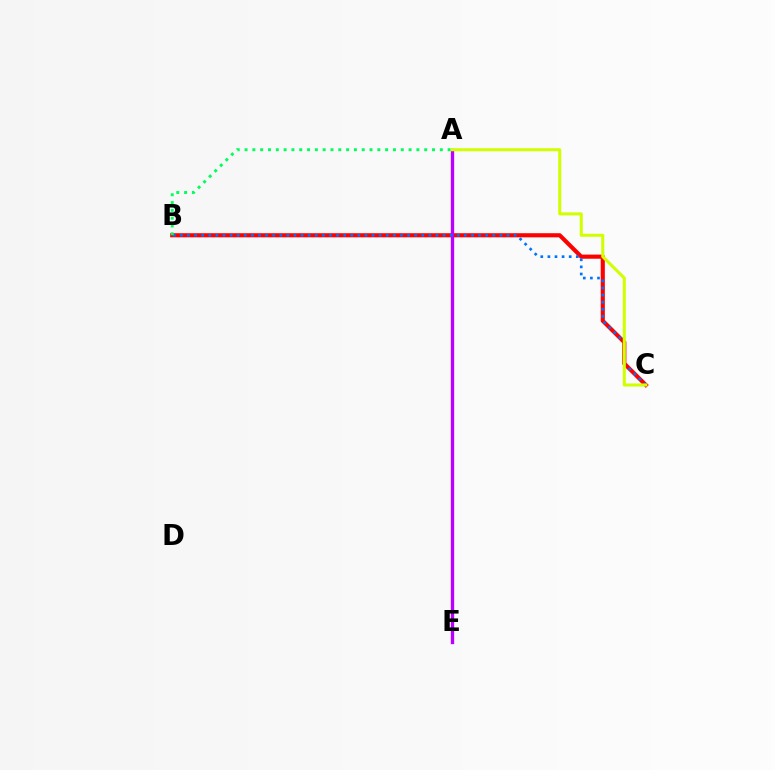{('B', 'C'): [{'color': '#ff0000', 'line_style': 'solid', 'thickness': 2.97}, {'color': '#0074ff', 'line_style': 'dotted', 'thickness': 1.93}], ('A', 'E'): [{'color': '#b900ff', 'line_style': 'solid', 'thickness': 2.41}], ('A', 'B'): [{'color': '#00ff5c', 'line_style': 'dotted', 'thickness': 2.12}], ('A', 'C'): [{'color': '#d1ff00', 'line_style': 'solid', 'thickness': 2.19}]}